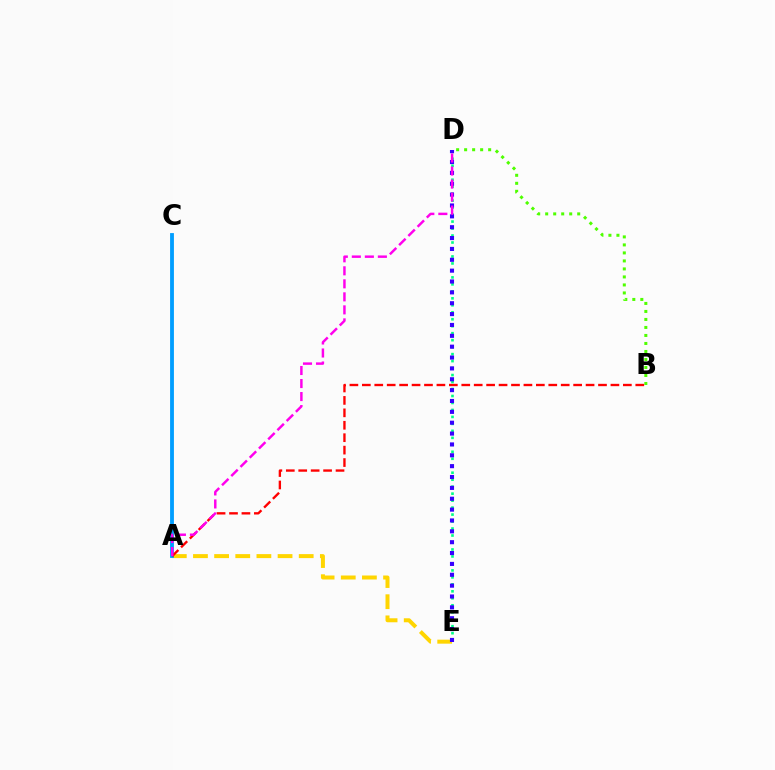{('A', 'E'): [{'color': '#ffd500', 'line_style': 'dashed', 'thickness': 2.87}], ('B', 'D'): [{'color': '#4fff00', 'line_style': 'dotted', 'thickness': 2.18}], ('A', 'C'): [{'color': '#009eff', 'line_style': 'solid', 'thickness': 2.76}], ('A', 'B'): [{'color': '#ff0000', 'line_style': 'dashed', 'thickness': 1.69}], ('D', 'E'): [{'color': '#00ff86', 'line_style': 'dotted', 'thickness': 1.9}, {'color': '#3700ff', 'line_style': 'dotted', 'thickness': 2.95}], ('A', 'D'): [{'color': '#ff00ed', 'line_style': 'dashed', 'thickness': 1.77}]}